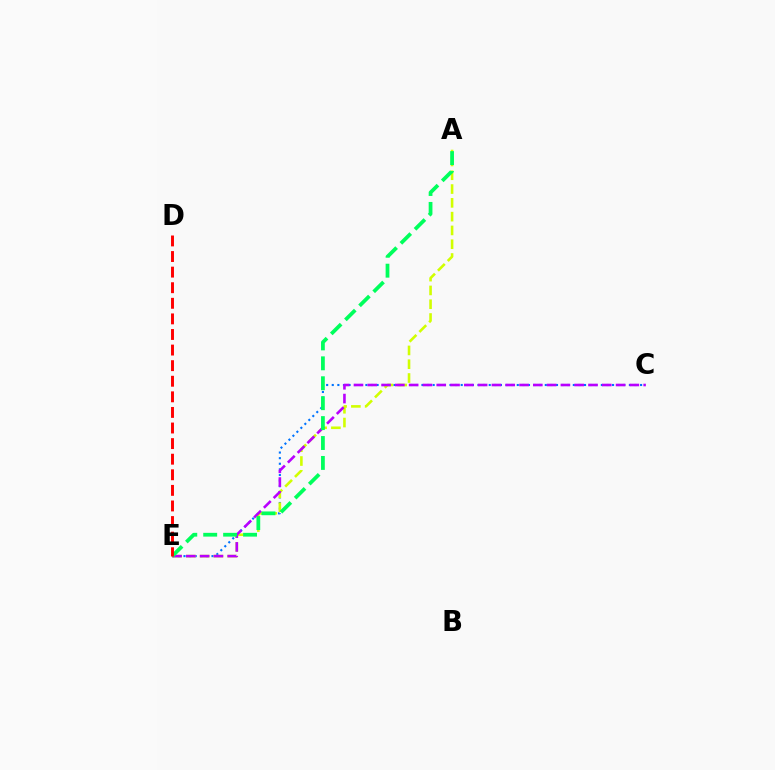{('C', 'E'): [{'color': '#0074ff', 'line_style': 'dotted', 'thickness': 1.52}, {'color': '#b900ff', 'line_style': 'dashed', 'thickness': 1.87}], ('A', 'E'): [{'color': '#d1ff00', 'line_style': 'dashed', 'thickness': 1.87}, {'color': '#00ff5c', 'line_style': 'dashed', 'thickness': 2.71}], ('D', 'E'): [{'color': '#ff0000', 'line_style': 'dashed', 'thickness': 2.12}]}